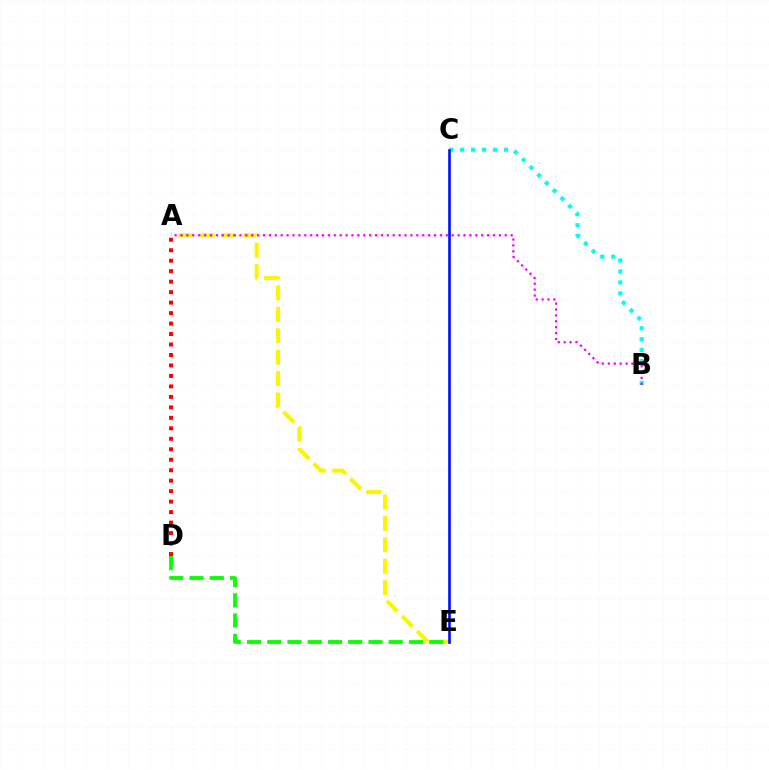{('A', 'E'): [{'color': '#fcf500', 'line_style': 'dashed', 'thickness': 2.91}], ('B', 'C'): [{'color': '#00fff6', 'line_style': 'dotted', 'thickness': 2.97}], ('A', 'D'): [{'color': '#ff0000', 'line_style': 'dotted', 'thickness': 2.85}], ('D', 'E'): [{'color': '#08ff00', 'line_style': 'dashed', 'thickness': 2.75}], ('A', 'B'): [{'color': '#ee00ff', 'line_style': 'dotted', 'thickness': 1.6}], ('C', 'E'): [{'color': '#0010ff', 'line_style': 'solid', 'thickness': 1.9}]}